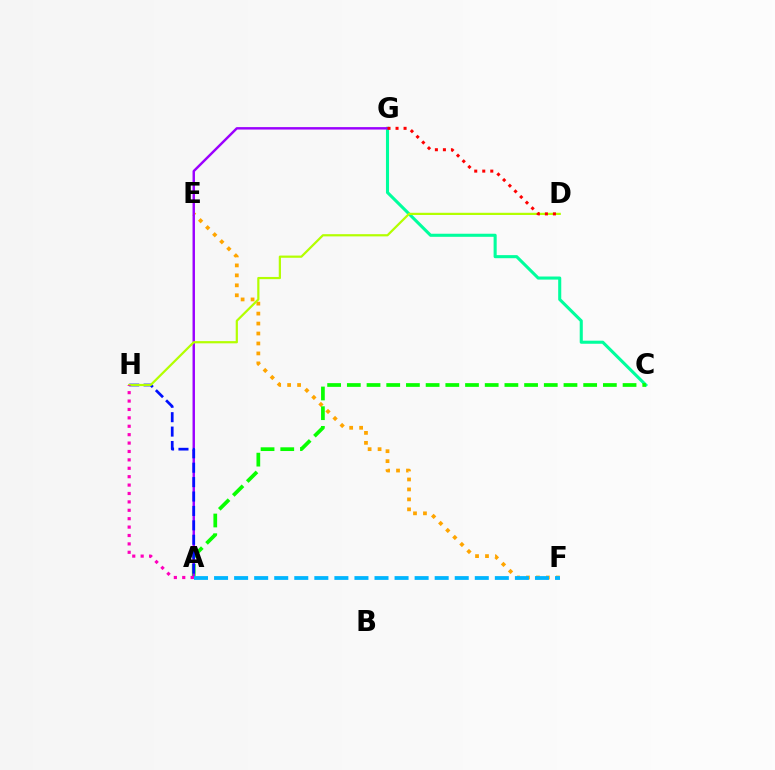{('E', 'F'): [{'color': '#ffa500', 'line_style': 'dotted', 'thickness': 2.71}], ('C', 'G'): [{'color': '#00ff9d', 'line_style': 'solid', 'thickness': 2.22}], ('A', 'C'): [{'color': '#08ff00', 'line_style': 'dashed', 'thickness': 2.68}], ('A', 'G'): [{'color': '#9b00ff', 'line_style': 'solid', 'thickness': 1.76}], ('A', 'F'): [{'color': '#00b5ff', 'line_style': 'dashed', 'thickness': 2.72}], ('A', 'H'): [{'color': '#0010ff', 'line_style': 'dashed', 'thickness': 1.96}, {'color': '#ff00bd', 'line_style': 'dotted', 'thickness': 2.28}], ('D', 'H'): [{'color': '#b3ff00', 'line_style': 'solid', 'thickness': 1.59}], ('D', 'G'): [{'color': '#ff0000', 'line_style': 'dotted', 'thickness': 2.18}]}